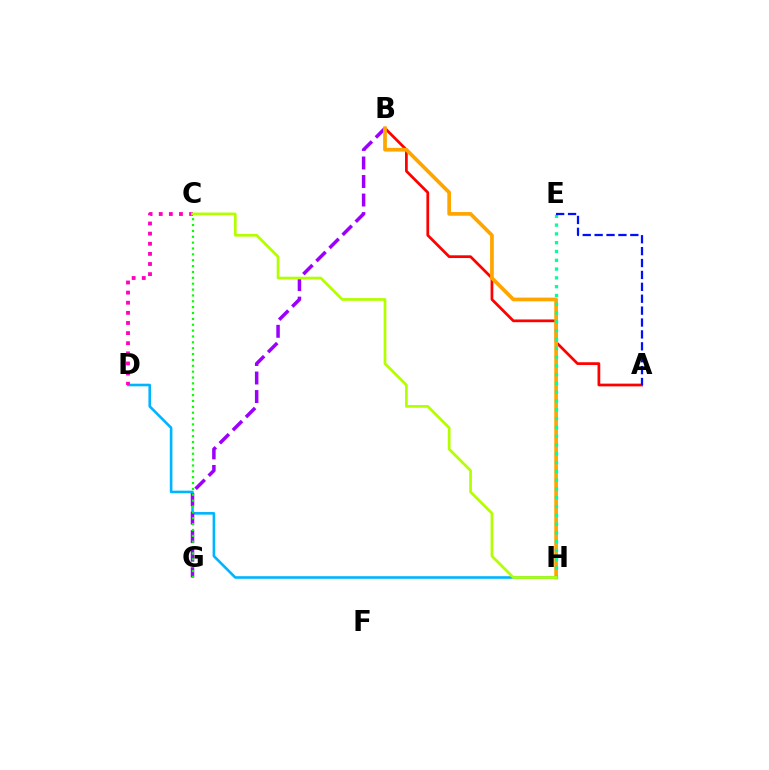{('D', 'H'): [{'color': '#00b5ff', 'line_style': 'solid', 'thickness': 1.88}], ('B', 'G'): [{'color': '#9b00ff', 'line_style': 'dashed', 'thickness': 2.52}], ('A', 'B'): [{'color': '#ff0000', 'line_style': 'solid', 'thickness': 1.97}], ('B', 'H'): [{'color': '#ffa500', 'line_style': 'solid', 'thickness': 2.67}], ('C', 'G'): [{'color': '#08ff00', 'line_style': 'dotted', 'thickness': 1.59}], ('E', 'H'): [{'color': '#00ff9d', 'line_style': 'dotted', 'thickness': 2.39}], ('C', 'D'): [{'color': '#ff00bd', 'line_style': 'dotted', 'thickness': 2.75}], ('A', 'E'): [{'color': '#0010ff', 'line_style': 'dashed', 'thickness': 1.62}], ('C', 'H'): [{'color': '#b3ff00', 'line_style': 'solid', 'thickness': 1.96}]}